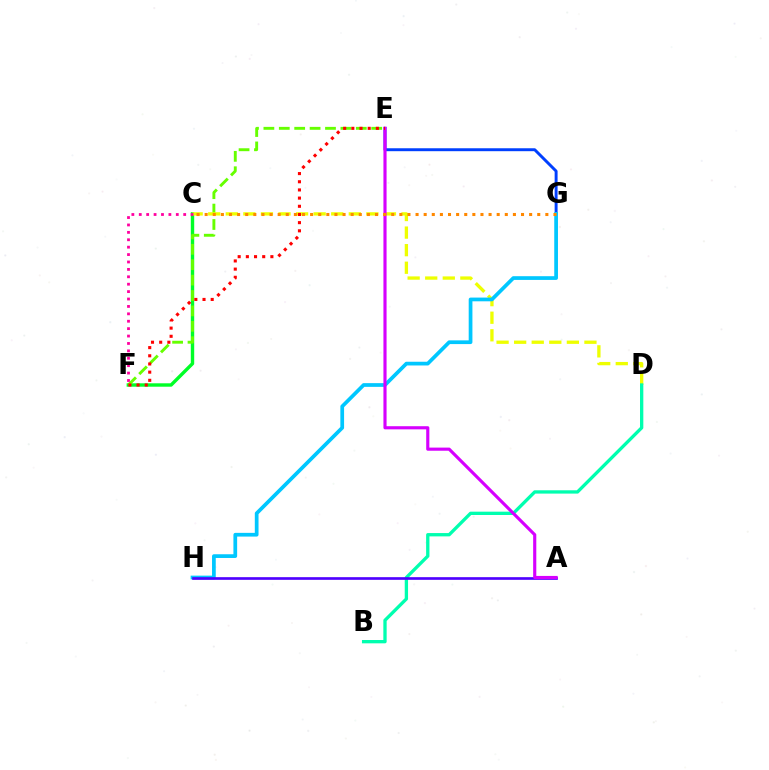{('C', 'F'): [{'color': '#00ff27', 'line_style': 'solid', 'thickness': 2.45}, {'color': '#ff00a0', 'line_style': 'dotted', 'thickness': 2.01}], ('E', 'F'): [{'color': '#66ff00', 'line_style': 'dashed', 'thickness': 2.09}, {'color': '#ff0000', 'line_style': 'dotted', 'thickness': 2.22}], ('E', 'G'): [{'color': '#003fff', 'line_style': 'solid', 'thickness': 2.11}], ('C', 'D'): [{'color': '#eeff00', 'line_style': 'dashed', 'thickness': 2.39}], ('G', 'H'): [{'color': '#00c7ff', 'line_style': 'solid', 'thickness': 2.68}], ('B', 'D'): [{'color': '#00ffaf', 'line_style': 'solid', 'thickness': 2.39}], ('A', 'H'): [{'color': '#4f00ff', 'line_style': 'solid', 'thickness': 1.92}], ('A', 'E'): [{'color': '#d600ff', 'line_style': 'solid', 'thickness': 2.26}], ('C', 'G'): [{'color': '#ff8800', 'line_style': 'dotted', 'thickness': 2.2}]}